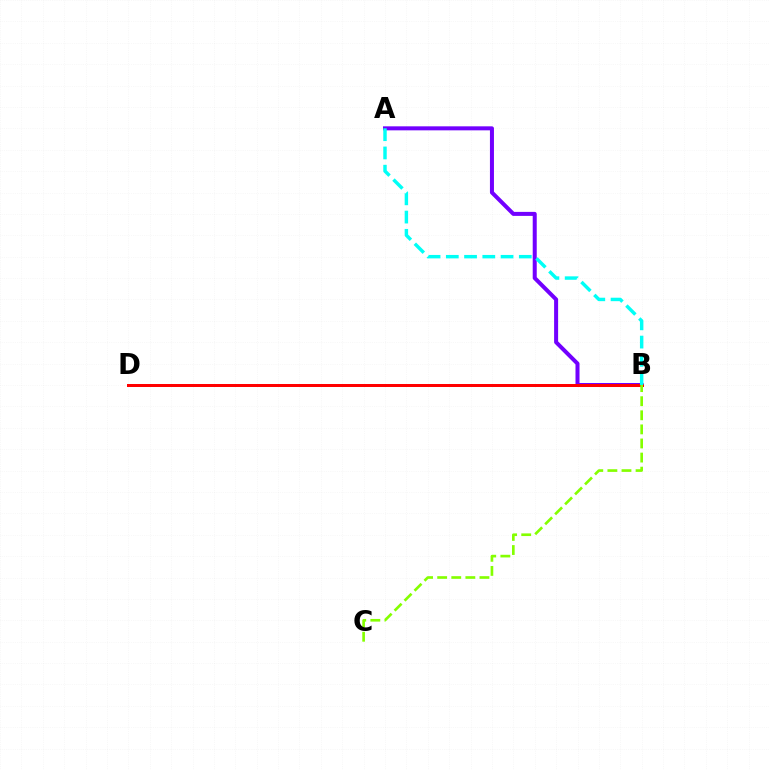{('A', 'B'): [{'color': '#7200ff', 'line_style': 'solid', 'thickness': 2.89}, {'color': '#00fff6', 'line_style': 'dashed', 'thickness': 2.48}], ('B', 'D'): [{'color': '#ff0000', 'line_style': 'solid', 'thickness': 2.15}], ('B', 'C'): [{'color': '#84ff00', 'line_style': 'dashed', 'thickness': 1.91}]}